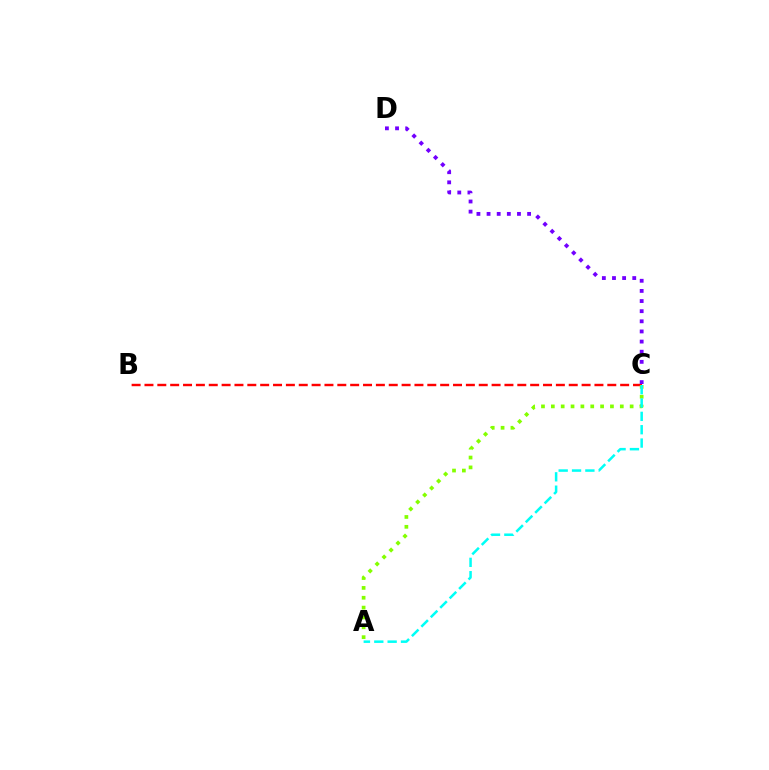{('B', 'C'): [{'color': '#ff0000', 'line_style': 'dashed', 'thickness': 1.75}], ('A', 'C'): [{'color': '#84ff00', 'line_style': 'dotted', 'thickness': 2.68}, {'color': '#00fff6', 'line_style': 'dashed', 'thickness': 1.81}], ('C', 'D'): [{'color': '#7200ff', 'line_style': 'dotted', 'thickness': 2.75}]}